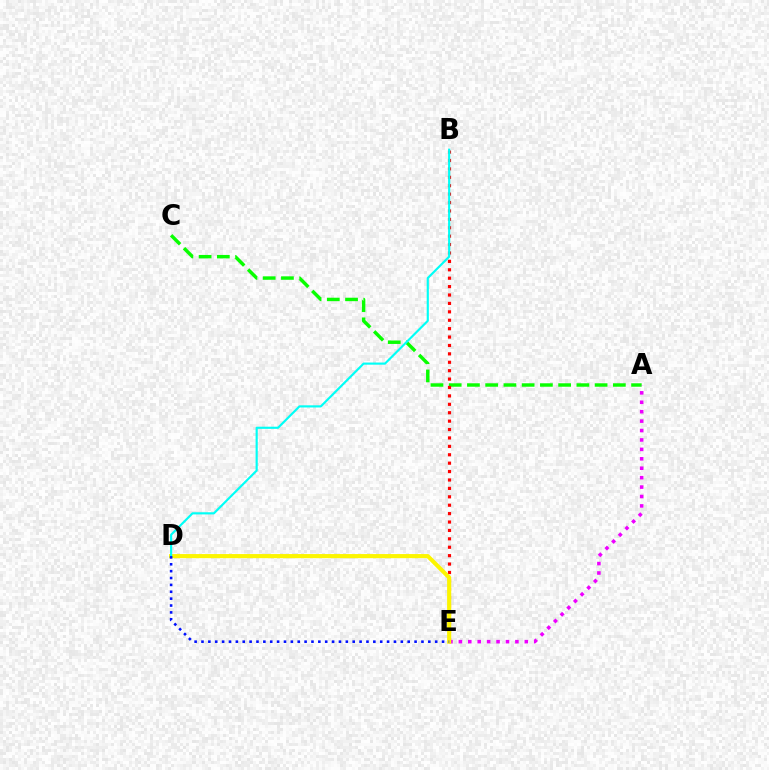{('A', 'C'): [{'color': '#08ff00', 'line_style': 'dashed', 'thickness': 2.48}], ('B', 'E'): [{'color': '#ff0000', 'line_style': 'dotted', 'thickness': 2.28}], ('A', 'E'): [{'color': '#ee00ff', 'line_style': 'dotted', 'thickness': 2.56}], ('D', 'E'): [{'color': '#fcf500', 'line_style': 'solid', 'thickness': 2.96}, {'color': '#0010ff', 'line_style': 'dotted', 'thickness': 1.87}], ('B', 'D'): [{'color': '#00fff6', 'line_style': 'solid', 'thickness': 1.55}]}